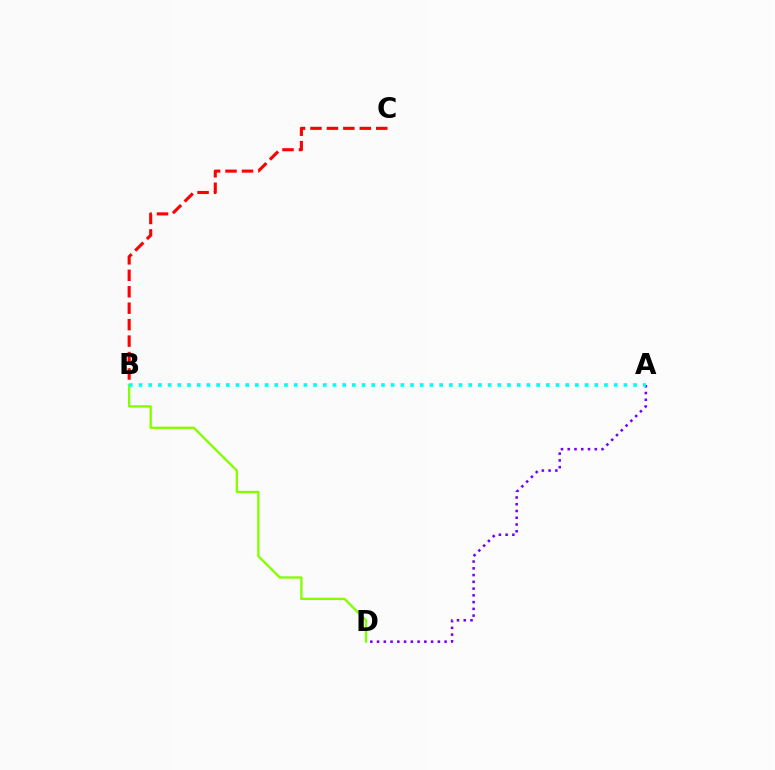{('A', 'D'): [{'color': '#7200ff', 'line_style': 'dotted', 'thickness': 1.84}], ('B', 'C'): [{'color': '#ff0000', 'line_style': 'dashed', 'thickness': 2.23}], ('B', 'D'): [{'color': '#84ff00', 'line_style': 'solid', 'thickness': 1.69}], ('A', 'B'): [{'color': '#00fff6', 'line_style': 'dotted', 'thickness': 2.63}]}